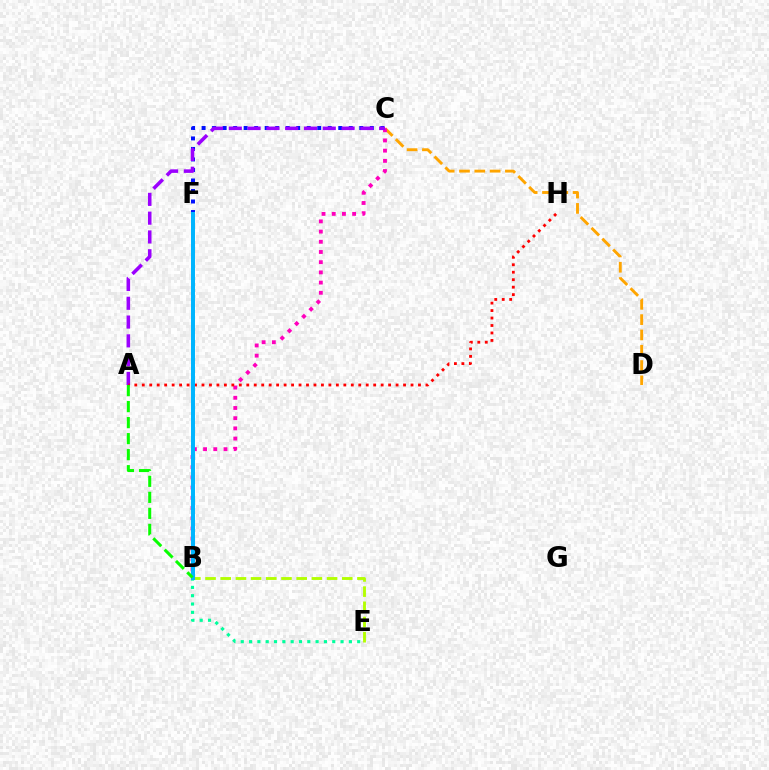{('C', 'D'): [{'color': '#ffa500', 'line_style': 'dashed', 'thickness': 2.08}], ('B', 'E'): [{'color': '#b3ff00', 'line_style': 'dashed', 'thickness': 2.06}, {'color': '#00ff9d', 'line_style': 'dotted', 'thickness': 2.26}], ('B', 'C'): [{'color': '#ff00bd', 'line_style': 'dotted', 'thickness': 2.77}], ('C', 'F'): [{'color': '#0010ff', 'line_style': 'dotted', 'thickness': 2.86}], ('A', 'C'): [{'color': '#9b00ff', 'line_style': 'dashed', 'thickness': 2.55}], ('A', 'H'): [{'color': '#ff0000', 'line_style': 'dotted', 'thickness': 2.03}], ('B', 'F'): [{'color': '#00b5ff', 'line_style': 'solid', 'thickness': 2.87}], ('A', 'B'): [{'color': '#08ff00', 'line_style': 'dashed', 'thickness': 2.18}]}